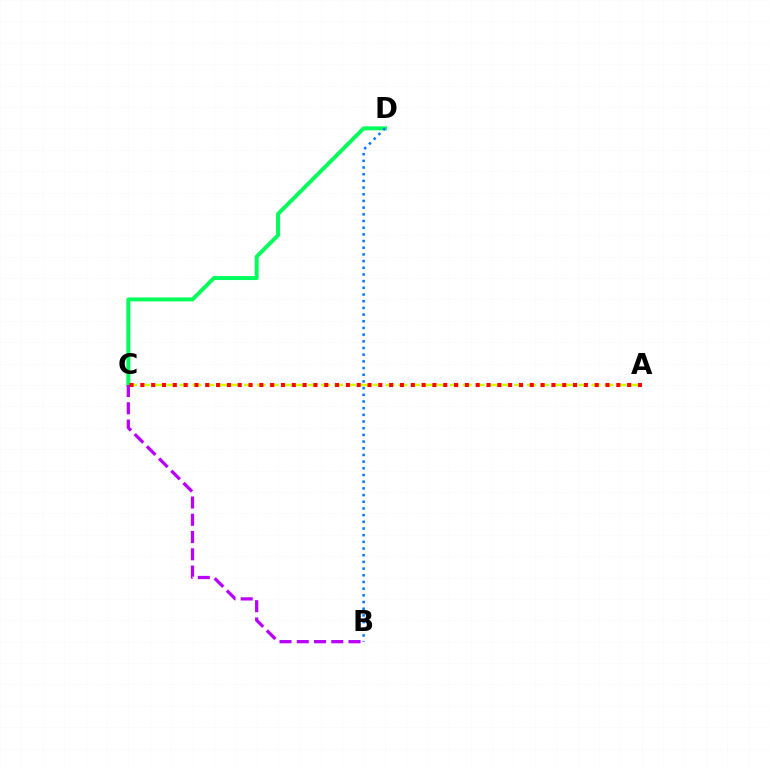{('A', 'C'): [{'color': '#d1ff00', 'line_style': 'dashed', 'thickness': 1.75}, {'color': '#ff0000', 'line_style': 'dotted', 'thickness': 2.94}], ('C', 'D'): [{'color': '#00ff5c', 'line_style': 'solid', 'thickness': 2.85}], ('B', 'C'): [{'color': '#b900ff', 'line_style': 'dashed', 'thickness': 2.34}], ('B', 'D'): [{'color': '#0074ff', 'line_style': 'dotted', 'thickness': 1.82}]}